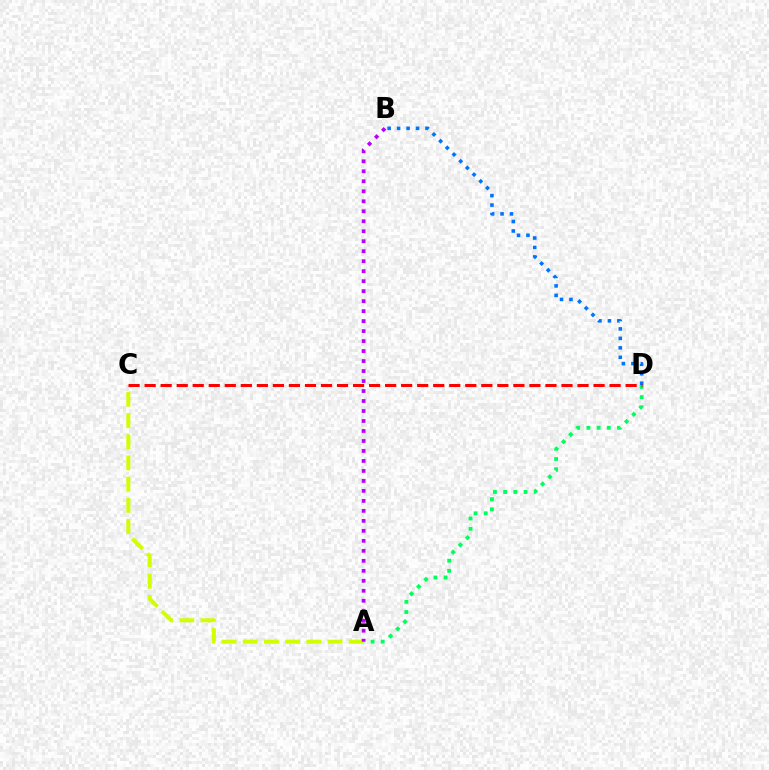{('A', 'D'): [{'color': '#00ff5c', 'line_style': 'dotted', 'thickness': 2.77}], ('A', 'C'): [{'color': '#d1ff00', 'line_style': 'dashed', 'thickness': 2.88}], ('B', 'D'): [{'color': '#0074ff', 'line_style': 'dotted', 'thickness': 2.57}], ('C', 'D'): [{'color': '#ff0000', 'line_style': 'dashed', 'thickness': 2.18}], ('A', 'B'): [{'color': '#b900ff', 'line_style': 'dotted', 'thickness': 2.71}]}